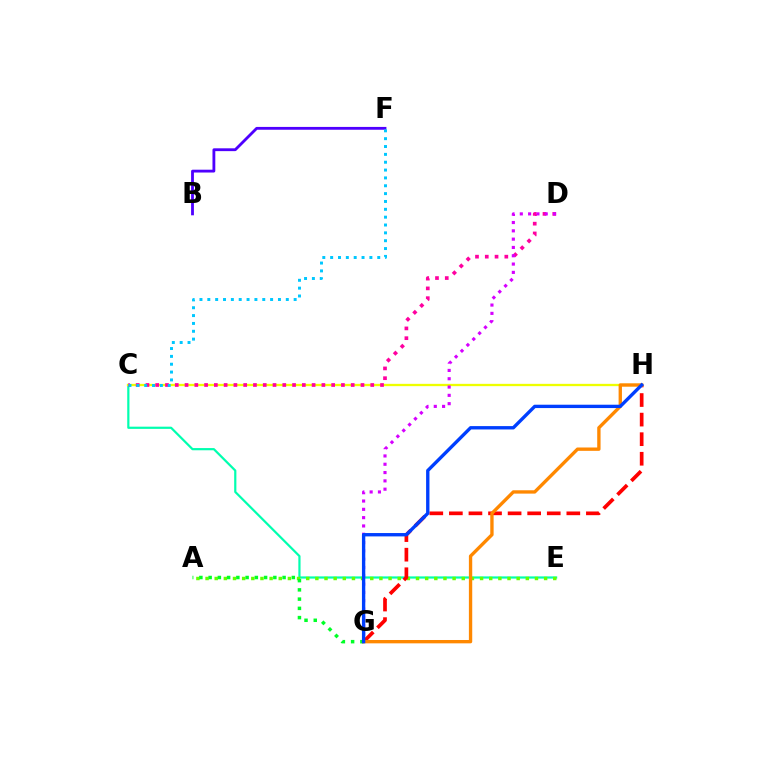{('B', 'F'): [{'color': '#4f00ff', 'line_style': 'solid', 'thickness': 2.03}], ('C', 'E'): [{'color': '#00ffaf', 'line_style': 'solid', 'thickness': 1.59}], ('A', 'E'): [{'color': '#66ff00', 'line_style': 'dotted', 'thickness': 2.49}], ('A', 'G'): [{'color': '#00ff27', 'line_style': 'dotted', 'thickness': 2.51}], ('C', 'H'): [{'color': '#eeff00', 'line_style': 'solid', 'thickness': 1.67}], ('C', 'D'): [{'color': '#ff00a0', 'line_style': 'dotted', 'thickness': 2.66}], ('D', 'G'): [{'color': '#d600ff', 'line_style': 'dotted', 'thickness': 2.26}], ('G', 'H'): [{'color': '#ff0000', 'line_style': 'dashed', 'thickness': 2.66}, {'color': '#ff8800', 'line_style': 'solid', 'thickness': 2.41}, {'color': '#003fff', 'line_style': 'solid', 'thickness': 2.42}], ('C', 'F'): [{'color': '#00c7ff', 'line_style': 'dotted', 'thickness': 2.13}]}